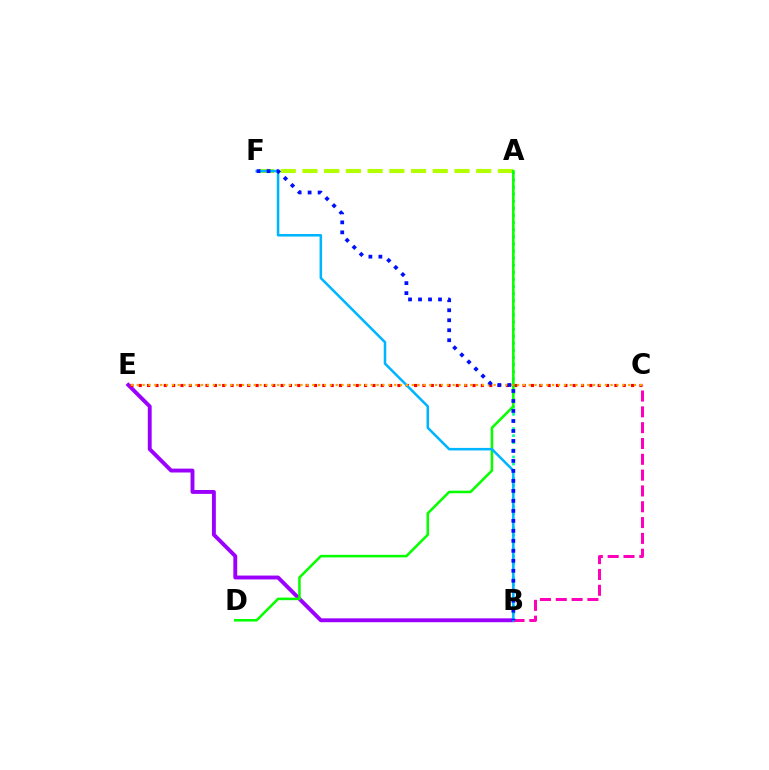{('A', 'B'): [{'color': '#00ff9d', 'line_style': 'dotted', 'thickness': 1.93}], ('B', 'E'): [{'color': '#9b00ff', 'line_style': 'solid', 'thickness': 2.8}], ('B', 'C'): [{'color': '#ff00bd', 'line_style': 'dashed', 'thickness': 2.15}], ('C', 'E'): [{'color': '#ff0000', 'line_style': 'dotted', 'thickness': 2.27}, {'color': '#ffa500', 'line_style': 'dotted', 'thickness': 1.59}], ('A', 'F'): [{'color': '#b3ff00', 'line_style': 'dashed', 'thickness': 2.95}], ('A', 'D'): [{'color': '#08ff00', 'line_style': 'solid', 'thickness': 1.84}], ('B', 'F'): [{'color': '#00b5ff', 'line_style': 'solid', 'thickness': 1.82}, {'color': '#0010ff', 'line_style': 'dotted', 'thickness': 2.71}]}